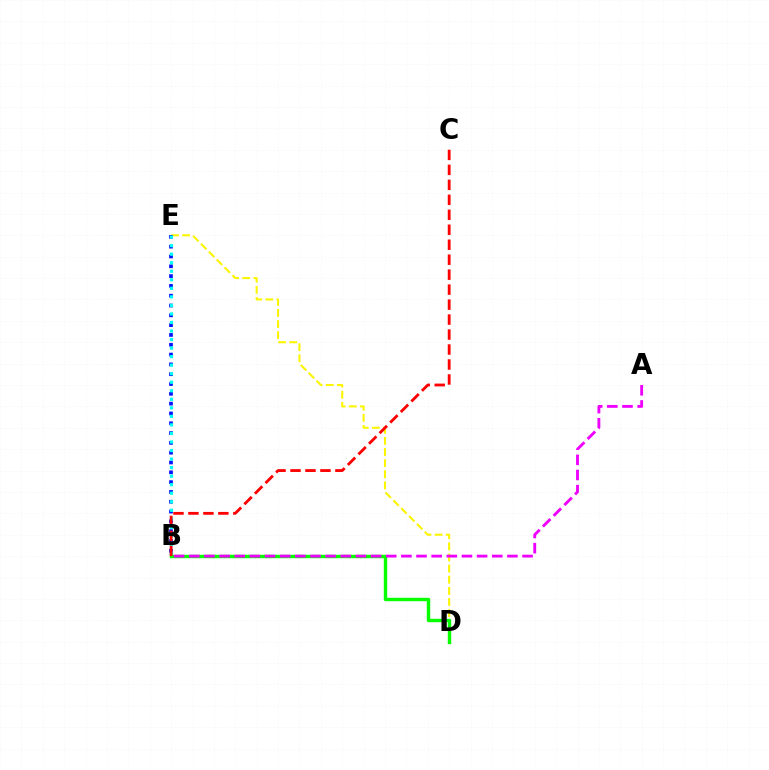{('D', 'E'): [{'color': '#fcf500', 'line_style': 'dashed', 'thickness': 1.51}], ('B', 'E'): [{'color': '#0010ff', 'line_style': 'dotted', 'thickness': 2.67}, {'color': '#00fff6', 'line_style': 'dotted', 'thickness': 2.32}], ('B', 'D'): [{'color': '#08ff00', 'line_style': 'solid', 'thickness': 2.46}], ('A', 'B'): [{'color': '#ee00ff', 'line_style': 'dashed', 'thickness': 2.06}], ('B', 'C'): [{'color': '#ff0000', 'line_style': 'dashed', 'thickness': 2.03}]}